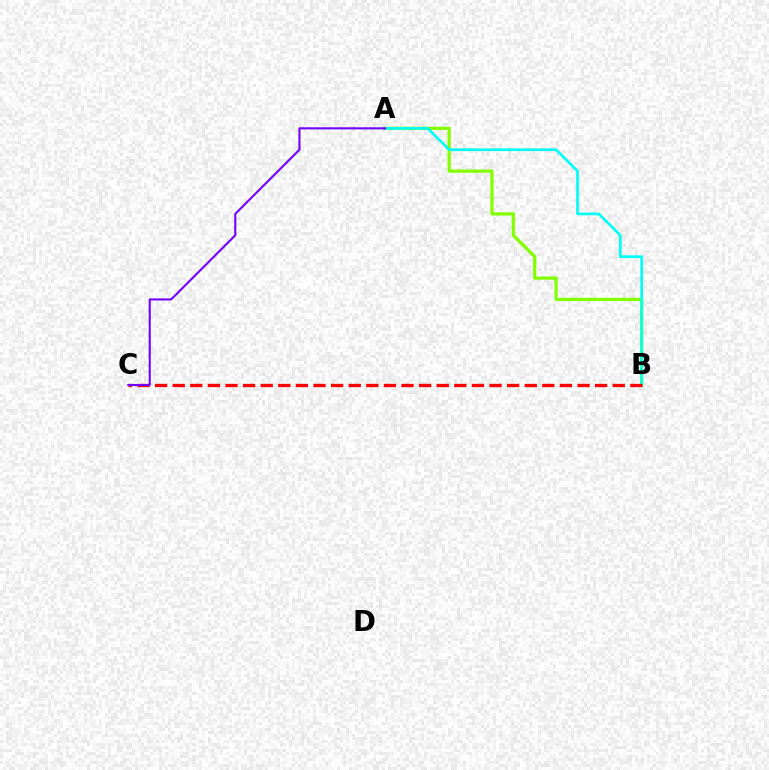{('A', 'B'): [{'color': '#84ff00', 'line_style': 'solid', 'thickness': 2.34}, {'color': '#00fff6', 'line_style': 'solid', 'thickness': 1.96}], ('B', 'C'): [{'color': '#ff0000', 'line_style': 'dashed', 'thickness': 2.39}], ('A', 'C'): [{'color': '#7200ff', 'line_style': 'solid', 'thickness': 1.51}]}